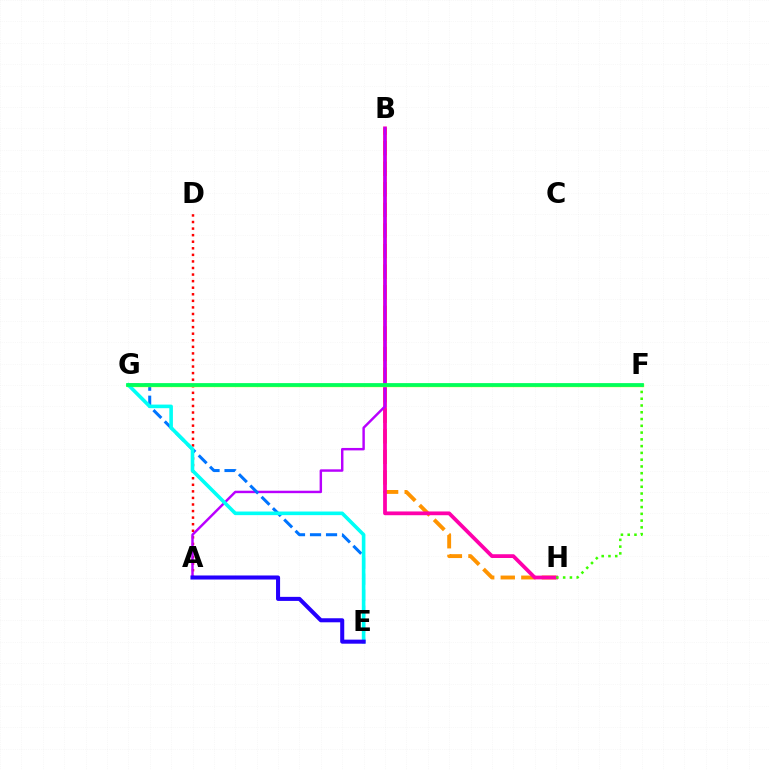{('B', 'H'): [{'color': '#ff9400', 'line_style': 'dashed', 'thickness': 2.8}, {'color': '#ff00ac', 'line_style': 'solid', 'thickness': 2.71}], ('A', 'D'): [{'color': '#ff0000', 'line_style': 'dotted', 'thickness': 1.78}], ('A', 'B'): [{'color': '#b900ff', 'line_style': 'solid', 'thickness': 1.76}], ('E', 'G'): [{'color': '#0074ff', 'line_style': 'dashed', 'thickness': 2.17}, {'color': '#00fff6', 'line_style': 'solid', 'thickness': 2.6}], ('F', 'G'): [{'color': '#d1ff00', 'line_style': 'solid', 'thickness': 2.43}, {'color': '#00ff5c', 'line_style': 'solid', 'thickness': 2.69}], ('F', 'H'): [{'color': '#3dff00', 'line_style': 'dotted', 'thickness': 1.84}], ('A', 'E'): [{'color': '#2500ff', 'line_style': 'solid', 'thickness': 2.92}]}